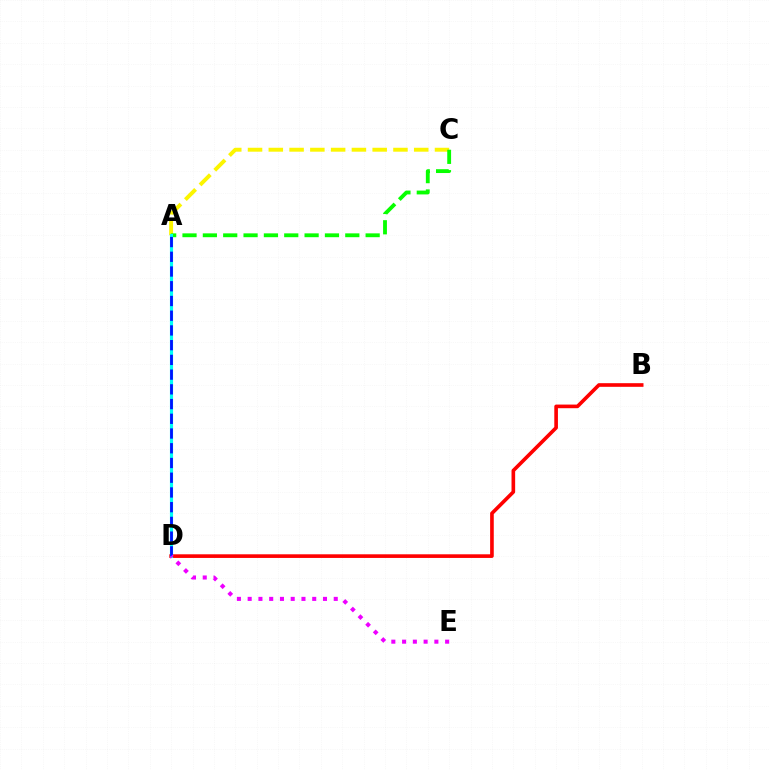{('A', 'C'): [{'color': '#fcf500', 'line_style': 'dashed', 'thickness': 2.82}, {'color': '#08ff00', 'line_style': 'dashed', 'thickness': 2.76}], ('B', 'D'): [{'color': '#ff0000', 'line_style': 'solid', 'thickness': 2.62}], ('A', 'D'): [{'color': '#00fff6', 'line_style': 'solid', 'thickness': 2.26}, {'color': '#0010ff', 'line_style': 'dashed', 'thickness': 2.0}], ('D', 'E'): [{'color': '#ee00ff', 'line_style': 'dotted', 'thickness': 2.92}]}